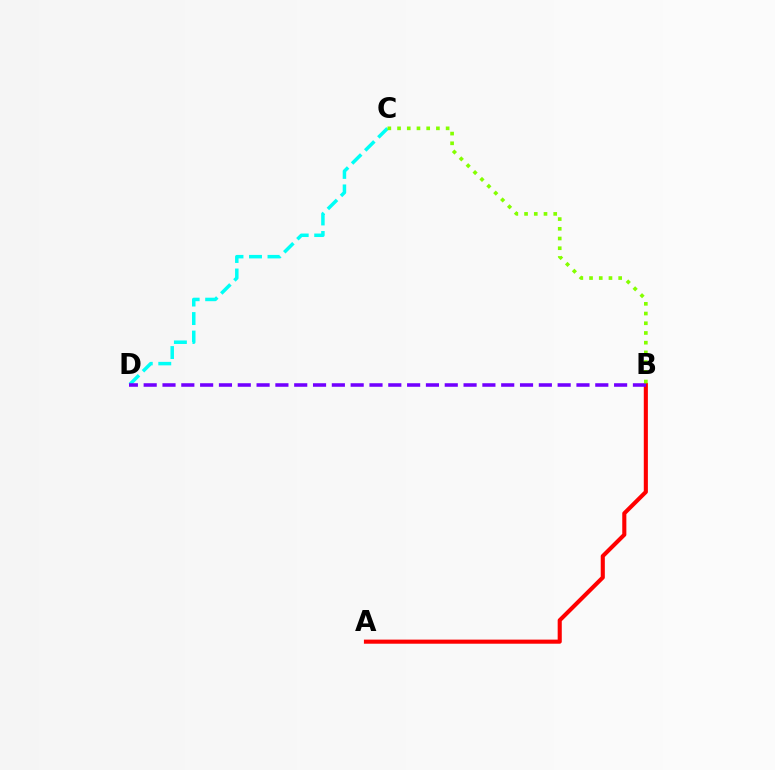{('C', 'D'): [{'color': '#00fff6', 'line_style': 'dashed', 'thickness': 2.51}], ('A', 'B'): [{'color': '#ff0000', 'line_style': 'solid', 'thickness': 2.95}], ('B', 'D'): [{'color': '#7200ff', 'line_style': 'dashed', 'thickness': 2.56}], ('B', 'C'): [{'color': '#84ff00', 'line_style': 'dotted', 'thickness': 2.64}]}